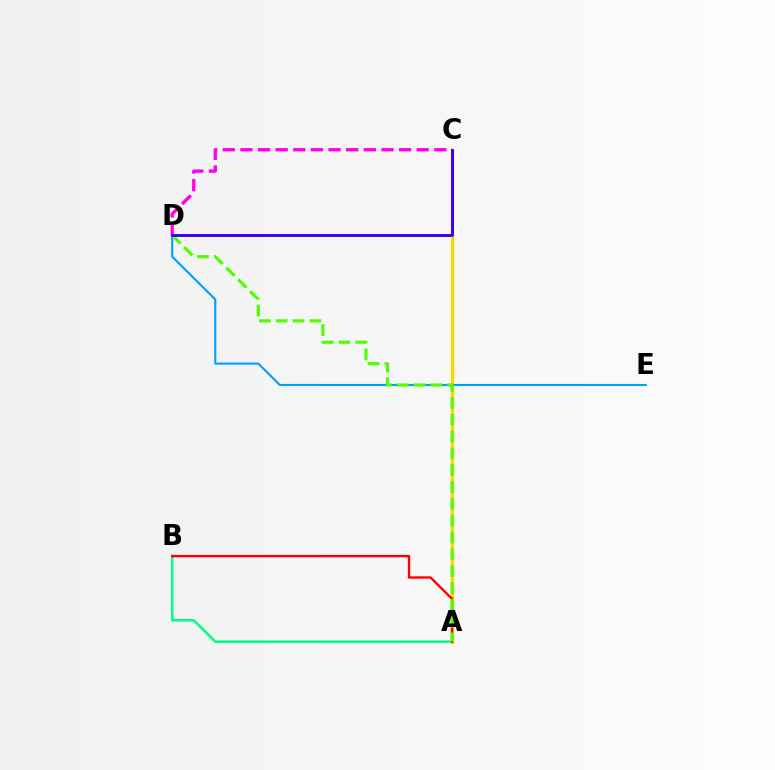{('A', 'B'): [{'color': '#00ff86', 'line_style': 'solid', 'thickness': 1.82}, {'color': '#ff0000', 'line_style': 'solid', 'thickness': 1.71}], ('A', 'C'): [{'color': '#ffd500', 'line_style': 'solid', 'thickness': 2.35}], ('D', 'E'): [{'color': '#009eff', 'line_style': 'solid', 'thickness': 1.51}], ('C', 'D'): [{'color': '#ff00ed', 'line_style': 'dashed', 'thickness': 2.39}, {'color': '#3700ff', 'line_style': 'solid', 'thickness': 2.1}], ('A', 'D'): [{'color': '#4fff00', 'line_style': 'dashed', 'thickness': 2.29}]}